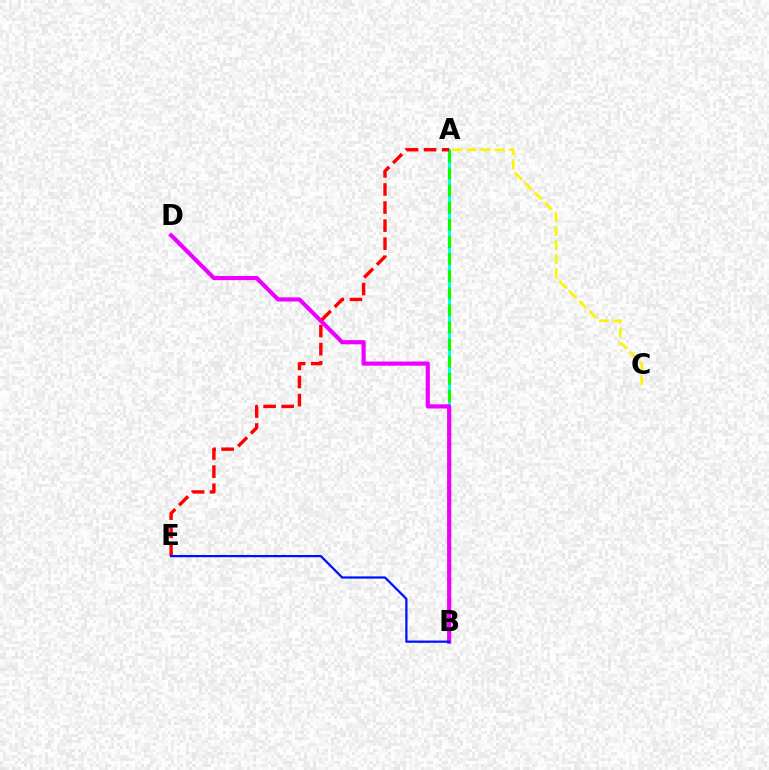{('A', 'B'): [{'color': '#00fff6', 'line_style': 'solid', 'thickness': 2.15}, {'color': '#08ff00', 'line_style': 'dashed', 'thickness': 2.32}], ('A', 'C'): [{'color': '#fcf500', 'line_style': 'dashed', 'thickness': 1.91}], ('B', 'D'): [{'color': '#ee00ff', 'line_style': 'solid', 'thickness': 2.99}], ('A', 'E'): [{'color': '#ff0000', 'line_style': 'dashed', 'thickness': 2.46}], ('B', 'E'): [{'color': '#0010ff', 'line_style': 'solid', 'thickness': 1.61}]}